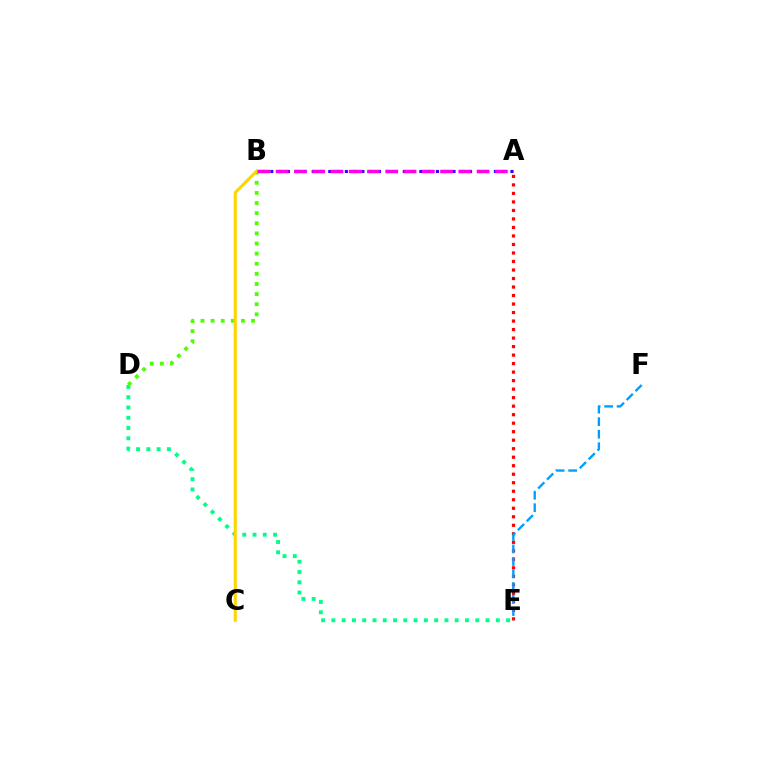{('D', 'E'): [{'color': '#00ff86', 'line_style': 'dotted', 'thickness': 2.79}], ('A', 'B'): [{'color': '#3700ff', 'line_style': 'dotted', 'thickness': 2.25}, {'color': '#ff00ed', 'line_style': 'dashed', 'thickness': 2.48}], ('B', 'D'): [{'color': '#4fff00', 'line_style': 'dotted', 'thickness': 2.75}], ('B', 'C'): [{'color': '#ffd500', 'line_style': 'solid', 'thickness': 2.2}], ('A', 'E'): [{'color': '#ff0000', 'line_style': 'dotted', 'thickness': 2.31}], ('E', 'F'): [{'color': '#009eff', 'line_style': 'dashed', 'thickness': 1.7}]}